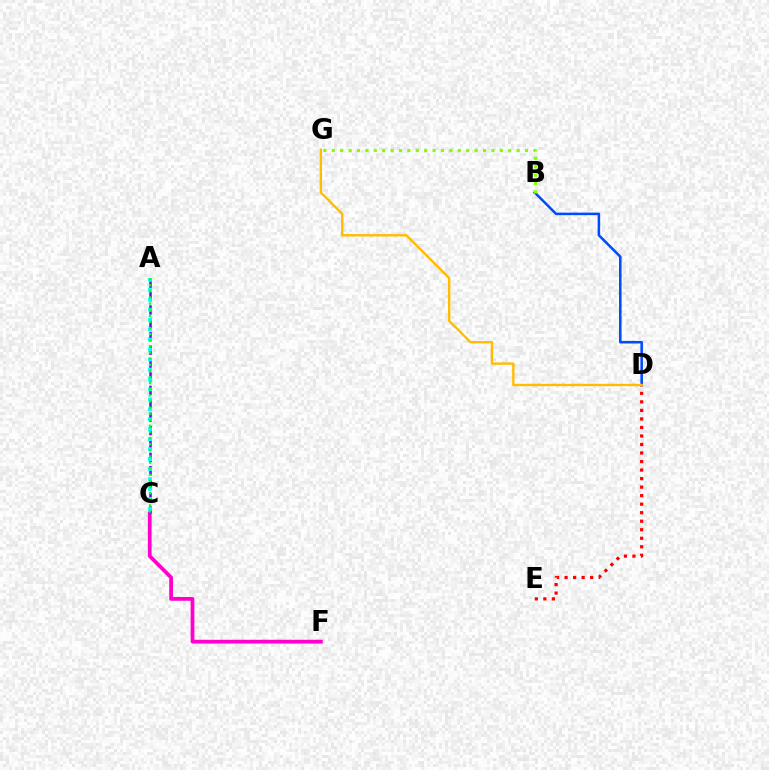{('C', 'F'): [{'color': '#ff00cf', 'line_style': 'solid', 'thickness': 2.71}], ('D', 'E'): [{'color': '#ff0000', 'line_style': 'dotted', 'thickness': 2.32}], ('B', 'D'): [{'color': '#004bff', 'line_style': 'solid', 'thickness': 1.83}], ('D', 'G'): [{'color': '#ffbd00', 'line_style': 'solid', 'thickness': 1.71}], ('A', 'C'): [{'color': '#7200ff', 'line_style': 'dashed', 'thickness': 1.82}, {'color': '#00fff6', 'line_style': 'dotted', 'thickness': 2.71}, {'color': '#00ff39', 'line_style': 'dotted', 'thickness': 1.66}], ('B', 'G'): [{'color': '#84ff00', 'line_style': 'dotted', 'thickness': 2.28}]}